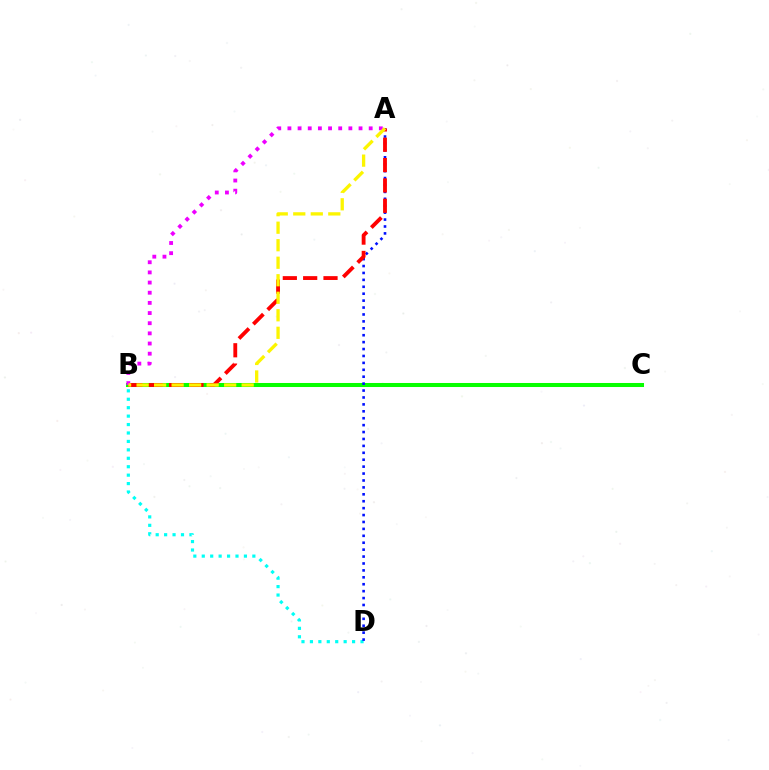{('B', 'C'): [{'color': '#08ff00', 'line_style': 'solid', 'thickness': 2.9}], ('B', 'D'): [{'color': '#00fff6', 'line_style': 'dotted', 'thickness': 2.29}], ('A', 'D'): [{'color': '#0010ff', 'line_style': 'dotted', 'thickness': 1.88}], ('A', 'B'): [{'color': '#ff0000', 'line_style': 'dashed', 'thickness': 2.76}, {'color': '#ee00ff', 'line_style': 'dotted', 'thickness': 2.76}, {'color': '#fcf500', 'line_style': 'dashed', 'thickness': 2.38}]}